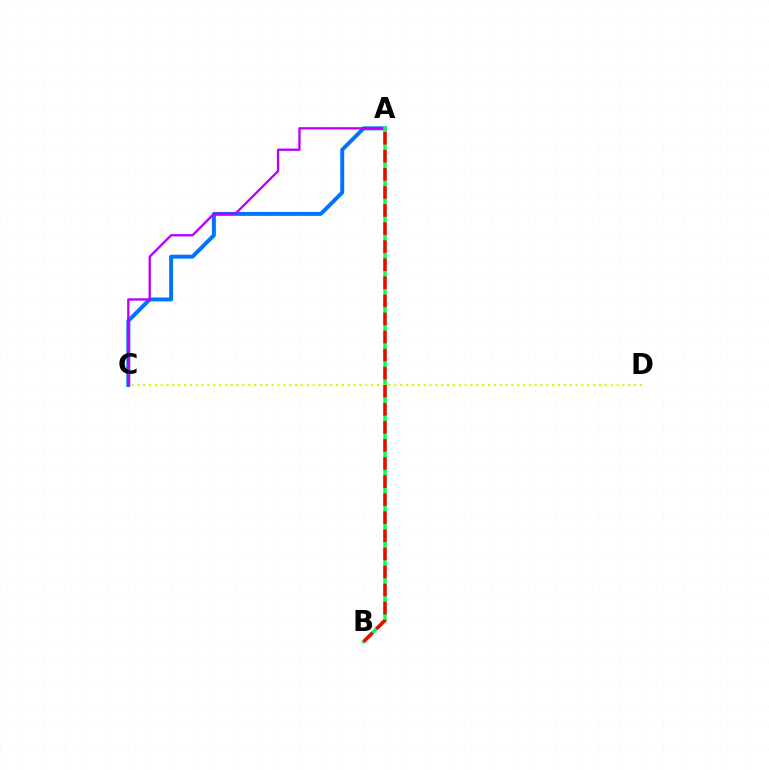{('A', 'C'): [{'color': '#0074ff', 'line_style': 'solid', 'thickness': 2.84}, {'color': '#b900ff', 'line_style': 'solid', 'thickness': 1.68}], ('A', 'B'): [{'color': '#00ff5c', 'line_style': 'solid', 'thickness': 2.48}, {'color': '#ff0000', 'line_style': 'dashed', 'thickness': 2.46}], ('C', 'D'): [{'color': '#d1ff00', 'line_style': 'dotted', 'thickness': 1.59}]}